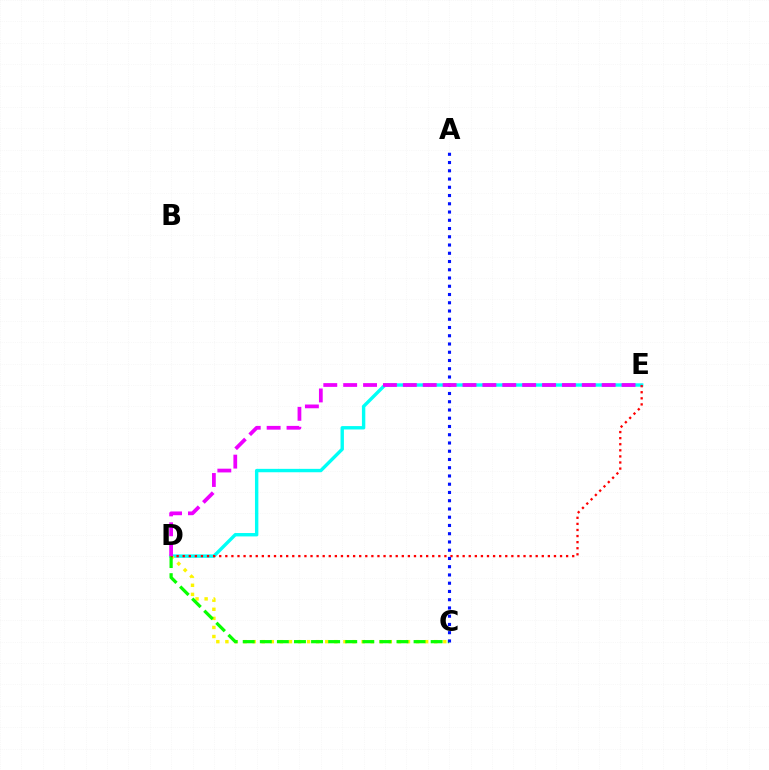{('D', 'E'): [{'color': '#00fff6', 'line_style': 'solid', 'thickness': 2.44}, {'color': '#ff0000', 'line_style': 'dotted', 'thickness': 1.65}, {'color': '#ee00ff', 'line_style': 'dashed', 'thickness': 2.7}], ('C', 'D'): [{'color': '#fcf500', 'line_style': 'dotted', 'thickness': 2.47}, {'color': '#08ff00', 'line_style': 'dashed', 'thickness': 2.32}], ('A', 'C'): [{'color': '#0010ff', 'line_style': 'dotted', 'thickness': 2.24}]}